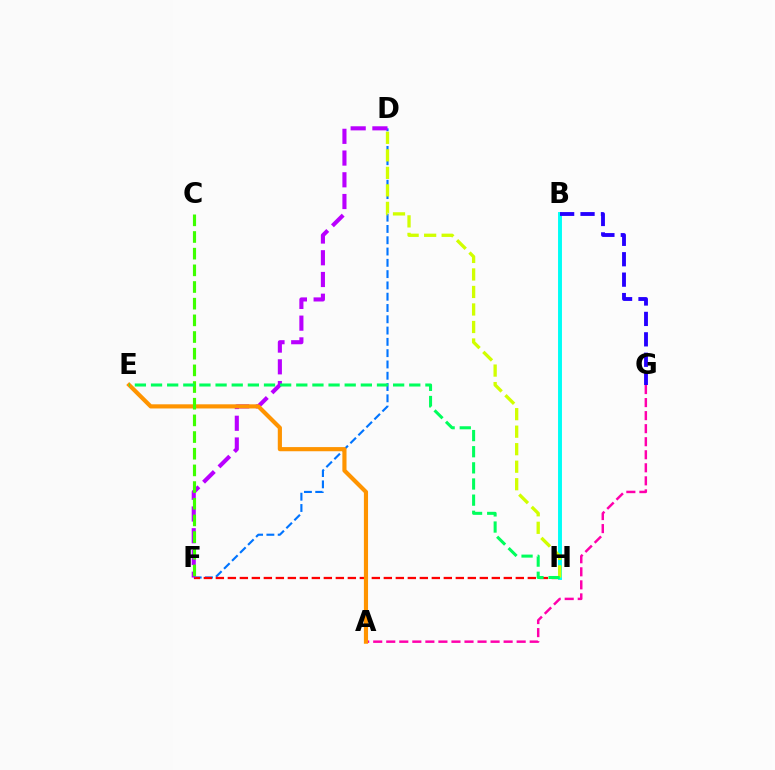{('A', 'G'): [{'color': '#ff00ac', 'line_style': 'dashed', 'thickness': 1.77}], ('D', 'F'): [{'color': '#0074ff', 'line_style': 'dashed', 'thickness': 1.53}, {'color': '#b900ff', 'line_style': 'dashed', 'thickness': 2.95}], ('F', 'H'): [{'color': '#ff0000', 'line_style': 'dashed', 'thickness': 1.63}], ('B', 'H'): [{'color': '#00fff6', 'line_style': 'solid', 'thickness': 2.82}], ('A', 'E'): [{'color': '#ff9400', 'line_style': 'solid', 'thickness': 2.99}], ('C', 'F'): [{'color': '#3dff00', 'line_style': 'dashed', 'thickness': 2.26}], ('D', 'H'): [{'color': '#d1ff00', 'line_style': 'dashed', 'thickness': 2.38}], ('B', 'G'): [{'color': '#2500ff', 'line_style': 'dashed', 'thickness': 2.77}], ('E', 'H'): [{'color': '#00ff5c', 'line_style': 'dashed', 'thickness': 2.19}]}